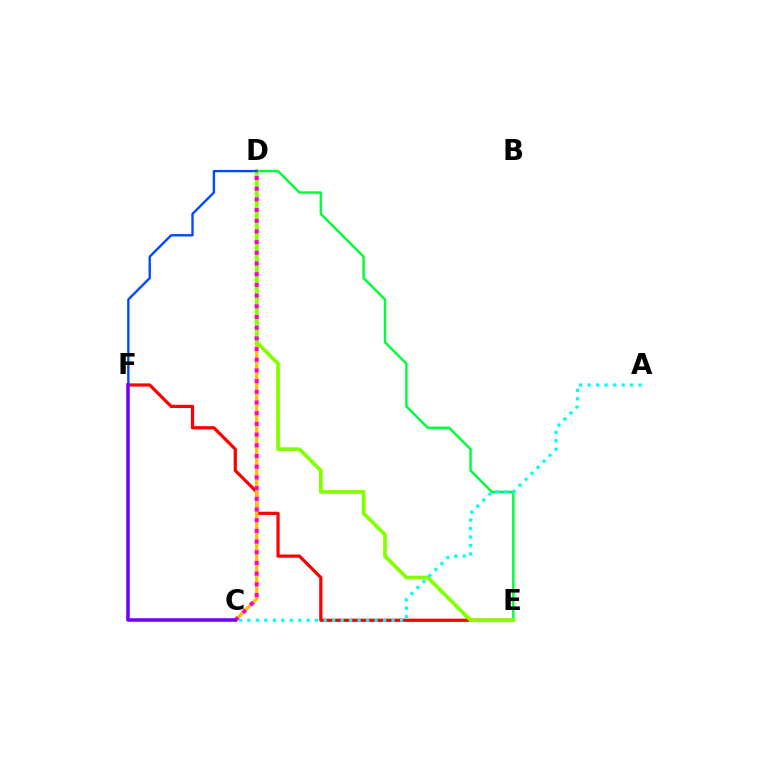{('E', 'F'): [{'color': '#ff0000', 'line_style': 'solid', 'thickness': 2.32}], ('C', 'D'): [{'color': '#ffbd00', 'line_style': 'solid', 'thickness': 2.34}, {'color': '#ff00cf', 'line_style': 'dotted', 'thickness': 2.91}], ('D', 'E'): [{'color': '#00ff39', 'line_style': 'solid', 'thickness': 1.77}, {'color': '#84ff00', 'line_style': 'solid', 'thickness': 2.68}], ('A', 'C'): [{'color': '#00fff6', 'line_style': 'dotted', 'thickness': 2.3}], ('D', 'F'): [{'color': '#004bff', 'line_style': 'solid', 'thickness': 1.71}], ('C', 'F'): [{'color': '#7200ff', 'line_style': 'solid', 'thickness': 2.54}]}